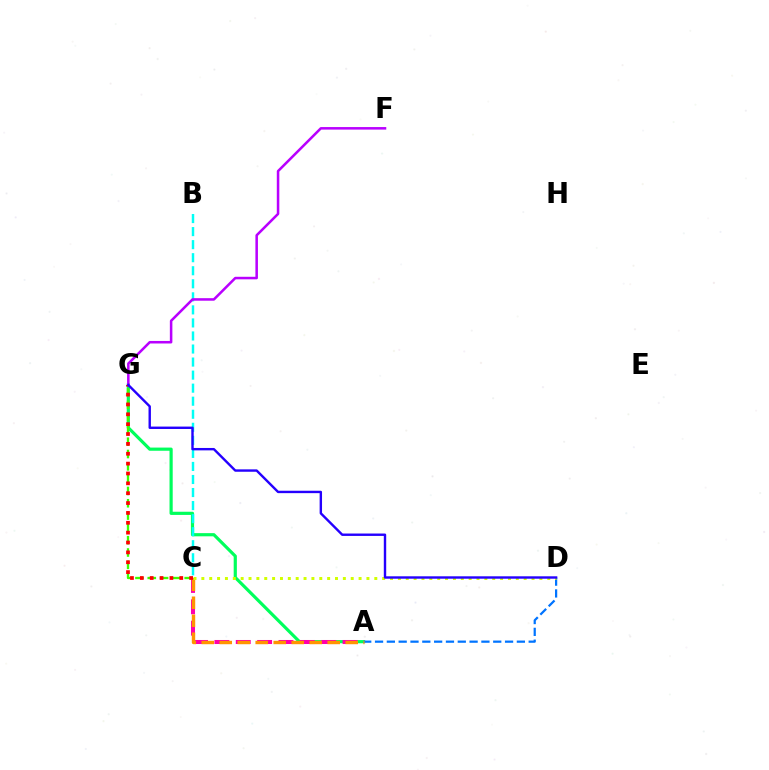{('A', 'G'): [{'color': '#00ff5c', 'line_style': 'solid', 'thickness': 2.29}], ('A', 'D'): [{'color': '#0074ff', 'line_style': 'dashed', 'thickness': 1.61}], ('A', 'C'): [{'color': '#ff00ac', 'line_style': 'dashed', 'thickness': 2.9}, {'color': '#ff9400', 'line_style': 'dashed', 'thickness': 2.44}], ('C', 'G'): [{'color': '#3dff00', 'line_style': 'dashed', 'thickness': 1.67}, {'color': '#ff0000', 'line_style': 'dotted', 'thickness': 2.68}], ('C', 'D'): [{'color': '#d1ff00', 'line_style': 'dotted', 'thickness': 2.14}], ('B', 'C'): [{'color': '#00fff6', 'line_style': 'dashed', 'thickness': 1.77}], ('F', 'G'): [{'color': '#b900ff', 'line_style': 'solid', 'thickness': 1.82}], ('D', 'G'): [{'color': '#2500ff', 'line_style': 'solid', 'thickness': 1.73}]}